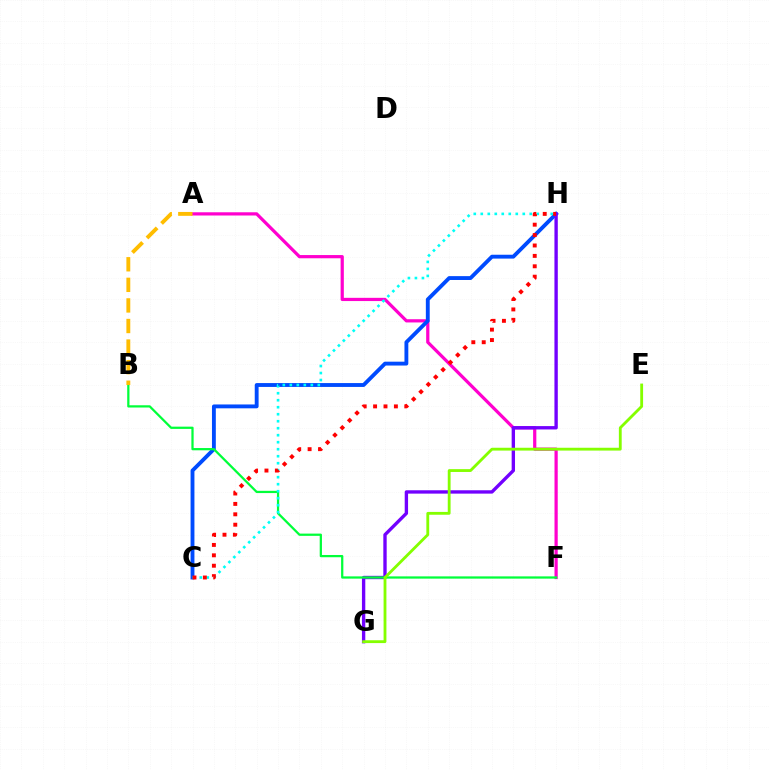{('A', 'F'): [{'color': '#ff00cf', 'line_style': 'solid', 'thickness': 2.32}], ('C', 'H'): [{'color': '#004bff', 'line_style': 'solid', 'thickness': 2.78}, {'color': '#00fff6', 'line_style': 'dotted', 'thickness': 1.9}, {'color': '#ff0000', 'line_style': 'dotted', 'thickness': 2.83}], ('G', 'H'): [{'color': '#7200ff', 'line_style': 'solid', 'thickness': 2.42}], ('B', 'F'): [{'color': '#00ff39', 'line_style': 'solid', 'thickness': 1.62}], ('A', 'B'): [{'color': '#ffbd00', 'line_style': 'dashed', 'thickness': 2.8}], ('E', 'G'): [{'color': '#84ff00', 'line_style': 'solid', 'thickness': 2.04}]}